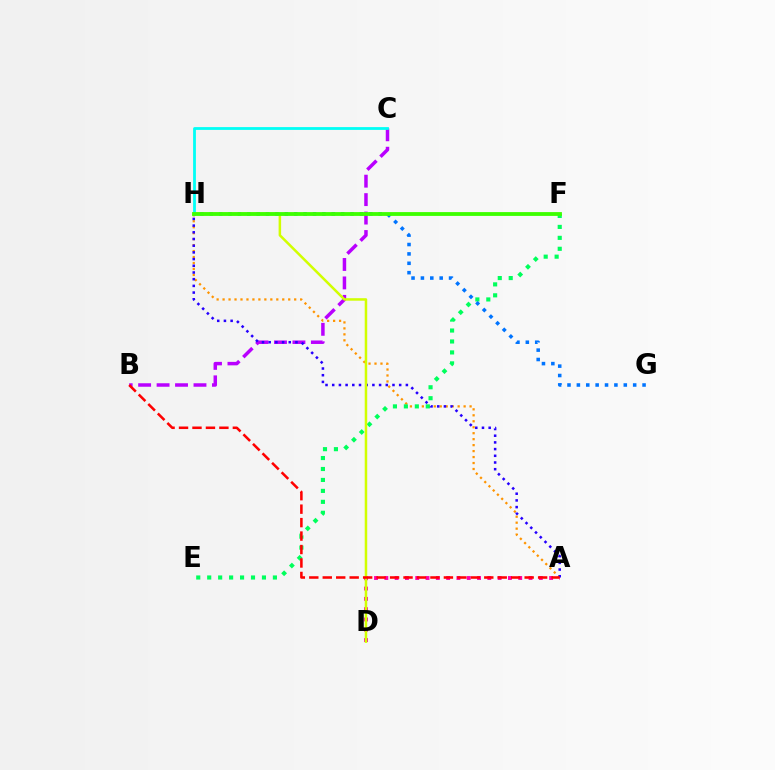{('A', 'H'): [{'color': '#ff9400', 'line_style': 'dotted', 'thickness': 1.62}, {'color': '#2500ff', 'line_style': 'dotted', 'thickness': 1.82}], ('A', 'D'): [{'color': '#ff00ac', 'line_style': 'dotted', 'thickness': 2.8}], ('B', 'C'): [{'color': '#b900ff', 'line_style': 'dashed', 'thickness': 2.51}], ('E', 'F'): [{'color': '#00ff5c', 'line_style': 'dotted', 'thickness': 2.97}], ('C', 'H'): [{'color': '#00fff6', 'line_style': 'solid', 'thickness': 2.01}], ('G', 'H'): [{'color': '#0074ff', 'line_style': 'dotted', 'thickness': 2.55}], ('D', 'H'): [{'color': '#d1ff00', 'line_style': 'solid', 'thickness': 1.81}], ('A', 'B'): [{'color': '#ff0000', 'line_style': 'dashed', 'thickness': 1.83}], ('F', 'H'): [{'color': '#3dff00', 'line_style': 'solid', 'thickness': 2.74}]}